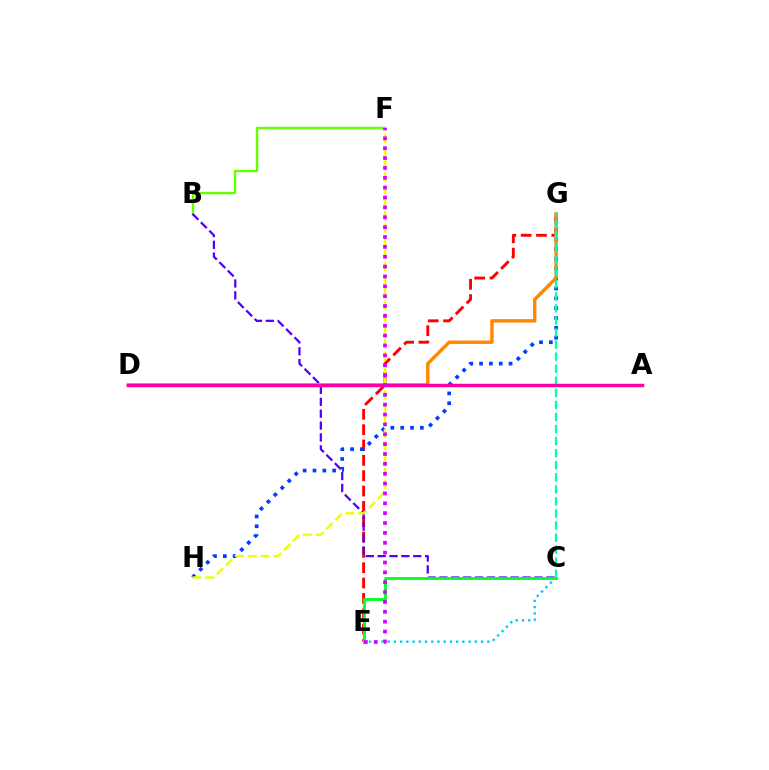{('E', 'G'): [{'color': '#ff0000', 'line_style': 'dashed', 'thickness': 2.08}], ('B', 'F'): [{'color': '#66ff00', 'line_style': 'solid', 'thickness': 1.73}], ('C', 'E'): [{'color': '#00c7ff', 'line_style': 'dotted', 'thickness': 1.69}, {'color': '#00ff27', 'line_style': 'solid', 'thickness': 2.05}], ('B', 'C'): [{'color': '#4f00ff', 'line_style': 'dashed', 'thickness': 1.61}], ('G', 'H'): [{'color': '#003fff', 'line_style': 'dotted', 'thickness': 2.67}], ('D', 'G'): [{'color': '#ff8800', 'line_style': 'solid', 'thickness': 2.45}], ('F', 'H'): [{'color': '#eeff00', 'line_style': 'dashed', 'thickness': 1.74}], ('C', 'G'): [{'color': '#00ffaf', 'line_style': 'dashed', 'thickness': 1.64}], ('A', 'D'): [{'color': '#ff00a0', 'line_style': 'solid', 'thickness': 2.5}], ('E', 'F'): [{'color': '#d600ff', 'line_style': 'dotted', 'thickness': 2.68}]}